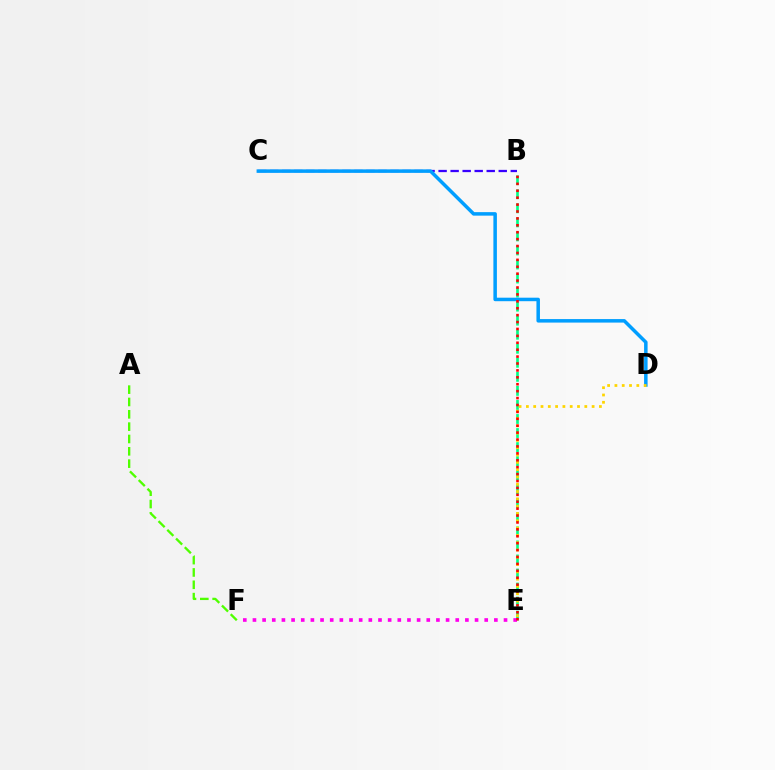{('A', 'F'): [{'color': '#4fff00', 'line_style': 'dashed', 'thickness': 1.68}], ('B', 'E'): [{'color': '#00ff86', 'line_style': 'dashed', 'thickness': 1.91}, {'color': '#ff0000', 'line_style': 'dotted', 'thickness': 1.88}], ('B', 'C'): [{'color': '#3700ff', 'line_style': 'dashed', 'thickness': 1.63}], ('E', 'F'): [{'color': '#ff00ed', 'line_style': 'dotted', 'thickness': 2.62}], ('C', 'D'): [{'color': '#009eff', 'line_style': 'solid', 'thickness': 2.53}], ('D', 'E'): [{'color': '#ffd500', 'line_style': 'dotted', 'thickness': 1.98}]}